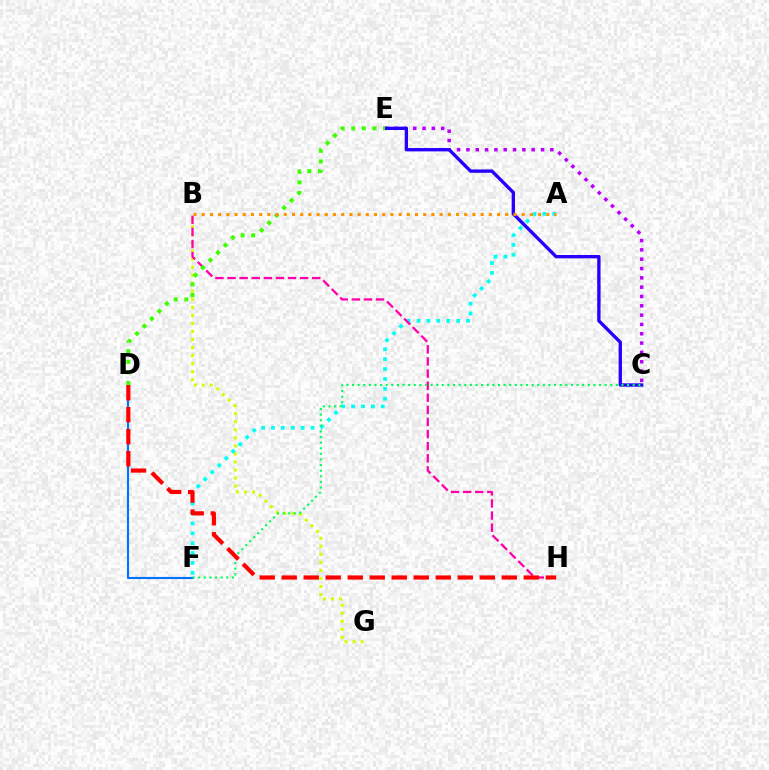{('C', 'E'): [{'color': '#b900ff', 'line_style': 'dotted', 'thickness': 2.53}, {'color': '#2500ff', 'line_style': 'solid', 'thickness': 2.4}], ('D', 'F'): [{'color': '#0074ff', 'line_style': 'solid', 'thickness': 1.53}], ('B', 'G'): [{'color': '#d1ff00', 'line_style': 'dotted', 'thickness': 2.18}], ('A', 'F'): [{'color': '#00fff6', 'line_style': 'dotted', 'thickness': 2.69}], ('B', 'H'): [{'color': '#ff00ac', 'line_style': 'dashed', 'thickness': 1.64}], ('D', 'E'): [{'color': '#3dff00', 'line_style': 'dotted', 'thickness': 2.88}], ('C', 'F'): [{'color': '#00ff5c', 'line_style': 'dotted', 'thickness': 1.53}], ('A', 'B'): [{'color': '#ff9400', 'line_style': 'dotted', 'thickness': 2.23}], ('D', 'H'): [{'color': '#ff0000', 'line_style': 'dashed', 'thickness': 2.99}]}